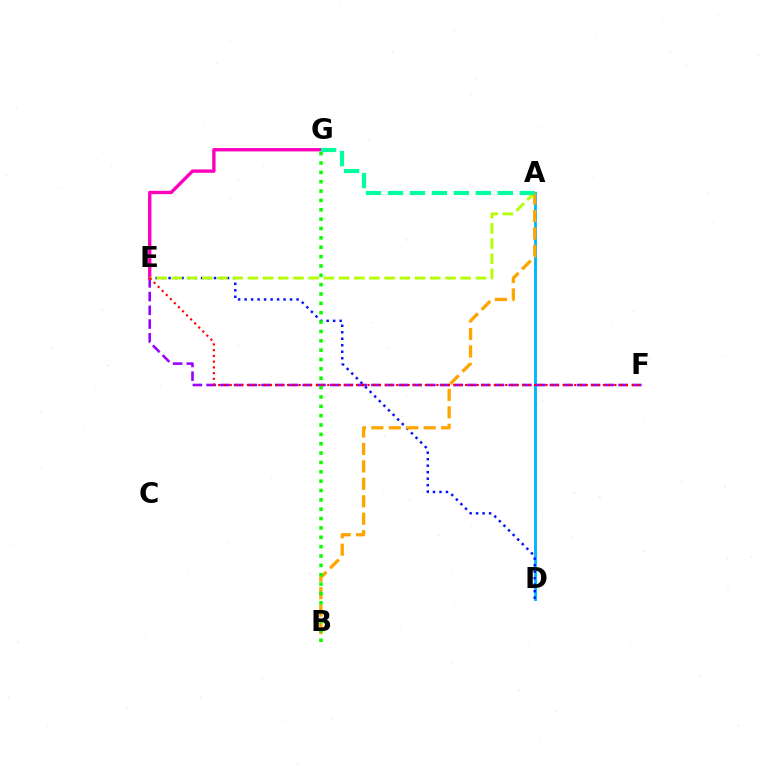{('A', 'D'): [{'color': '#00b5ff', 'line_style': 'solid', 'thickness': 2.07}], ('D', 'E'): [{'color': '#0010ff', 'line_style': 'dotted', 'thickness': 1.76}], ('E', 'F'): [{'color': '#9b00ff', 'line_style': 'dashed', 'thickness': 1.87}, {'color': '#ff0000', 'line_style': 'dotted', 'thickness': 1.56}], ('E', 'G'): [{'color': '#ff00bd', 'line_style': 'solid', 'thickness': 2.42}], ('A', 'E'): [{'color': '#b3ff00', 'line_style': 'dashed', 'thickness': 2.06}], ('A', 'B'): [{'color': '#ffa500', 'line_style': 'dashed', 'thickness': 2.37}], ('B', 'G'): [{'color': '#08ff00', 'line_style': 'dotted', 'thickness': 2.54}], ('A', 'G'): [{'color': '#00ff9d', 'line_style': 'dashed', 'thickness': 2.98}]}